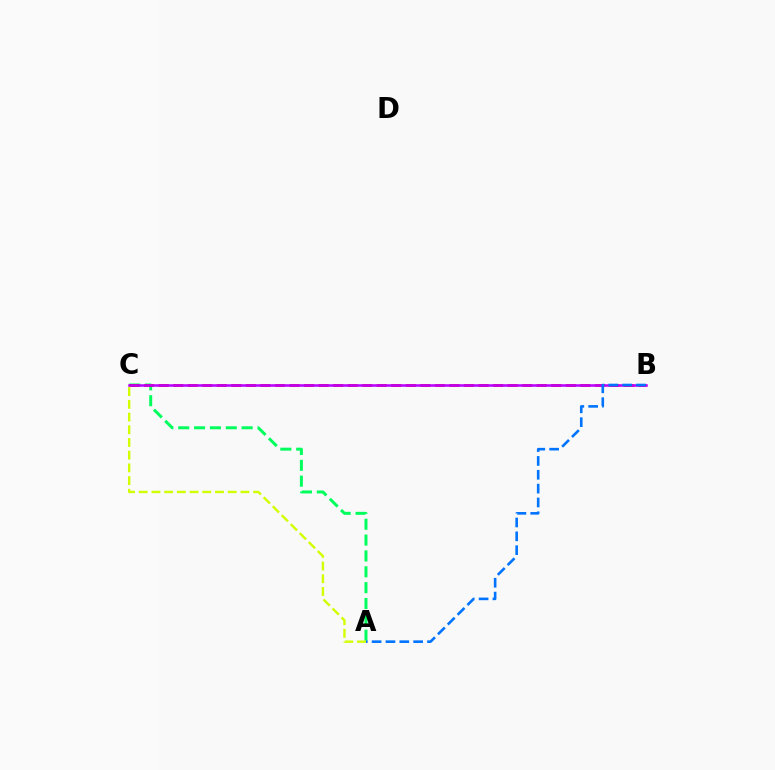{('A', 'C'): [{'color': '#00ff5c', 'line_style': 'dashed', 'thickness': 2.15}, {'color': '#d1ff00', 'line_style': 'dashed', 'thickness': 1.73}], ('B', 'C'): [{'color': '#ff0000', 'line_style': 'dashed', 'thickness': 1.98}, {'color': '#b900ff', 'line_style': 'solid', 'thickness': 1.82}], ('A', 'B'): [{'color': '#0074ff', 'line_style': 'dashed', 'thickness': 1.88}]}